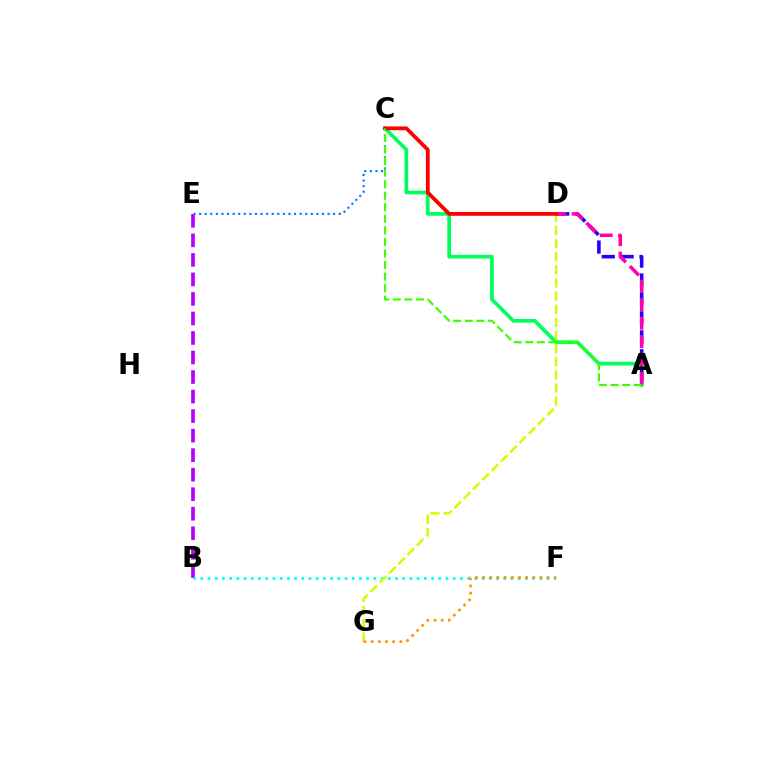{('A', 'C'): [{'color': '#00ff5c', 'line_style': 'solid', 'thickness': 2.66}, {'color': '#3dff00', 'line_style': 'dashed', 'thickness': 1.57}], ('B', 'E'): [{'color': '#b900ff', 'line_style': 'dashed', 'thickness': 2.65}], ('C', 'E'): [{'color': '#0074ff', 'line_style': 'dotted', 'thickness': 1.52}], ('A', 'D'): [{'color': '#2500ff', 'line_style': 'dashed', 'thickness': 2.57}, {'color': '#ff00ac', 'line_style': 'dashed', 'thickness': 2.51}], ('B', 'F'): [{'color': '#00fff6', 'line_style': 'dotted', 'thickness': 1.96}], ('D', 'G'): [{'color': '#d1ff00', 'line_style': 'dashed', 'thickness': 1.78}], ('F', 'G'): [{'color': '#ff9400', 'line_style': 'dotted', 'thickness': 1.95}], ('C', 'D'): [{'color': '#ff0000', 'line_style': 'solid', 'thickness': 2.73}]}